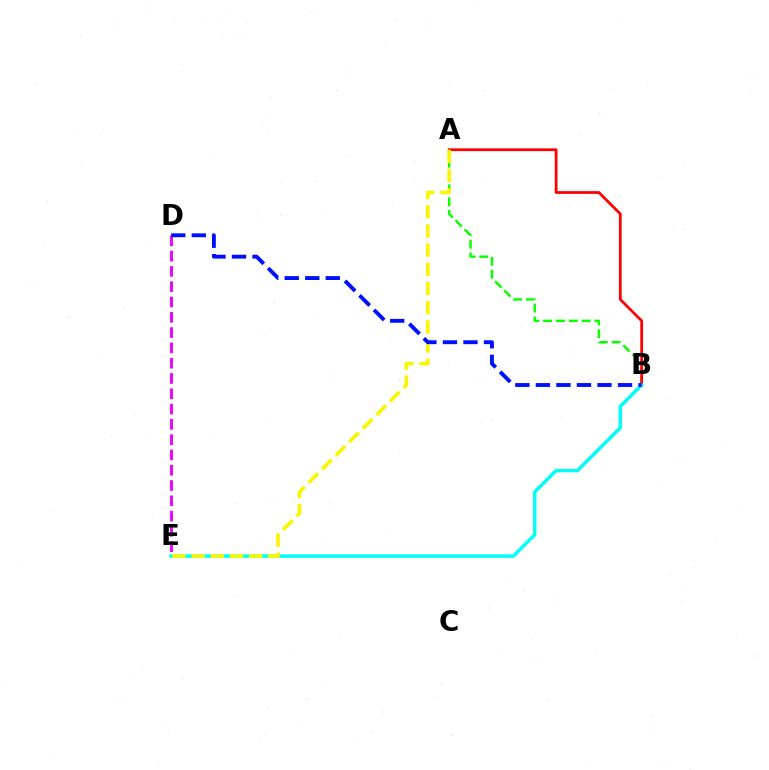{('A', 'B'): [{'color': '#08ff00', 'line_style': 'dashed', 'thickness': 1.74}, {'color': '#ff0000', 'line_style': 'solid', 'thickness': 1.99}], ('B', 'E'): [{'color': '#00fff6', 'line_style': 'solid', 'thickness': 2.49}], ('A', 'E'): [{'color': '#fcf500', 'line_style': 'dashed', 'thickness': 2.61}], ('D', 'E'): [{'color': '#ee00ff', 'line_style': 'dashed', 'thickness': 2.08}], ('B', 'D'): [{'color': '#0010ff', 'line_style': 'dashed', 'thickness': 2.79}]}